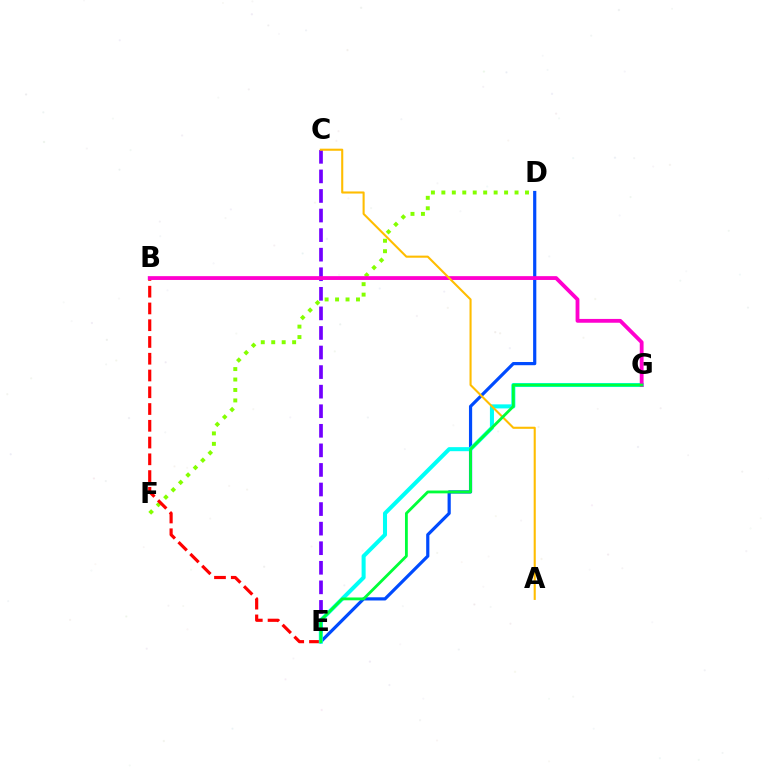{('C', 'E'): [{'color': '#7200ff', 'line_style': 'dashed', 'thickness': 2.66}], ('D', 'E'): [{'color': '#004bff', 'line_style': 'solid', 'thickness': 2.3}], ('D', 'F'): [{'color': '#84ff00', 'line_style': 'dotted', 'thickness': 2.84}], ('B', 'E'): [{'color': '#ff0000', 'line_style': 'dashed', 'thickness': 2.28}], ('E', 'G'): [{'color': '#00fff6', 'line_style': 'solid', 'thickness': 2.91}, {'color': '#00ff39', 'line_style': 'solid', 'thickness': 2.03}], ('B', 'G'): [{'color': '#ff00cf', 'line_style': 'solid', 'thickness': 2.75}], ('A', 'C'): [{'color': '#ffbd00', 'line_style': 'solid', 'thickness': 1.51}]}